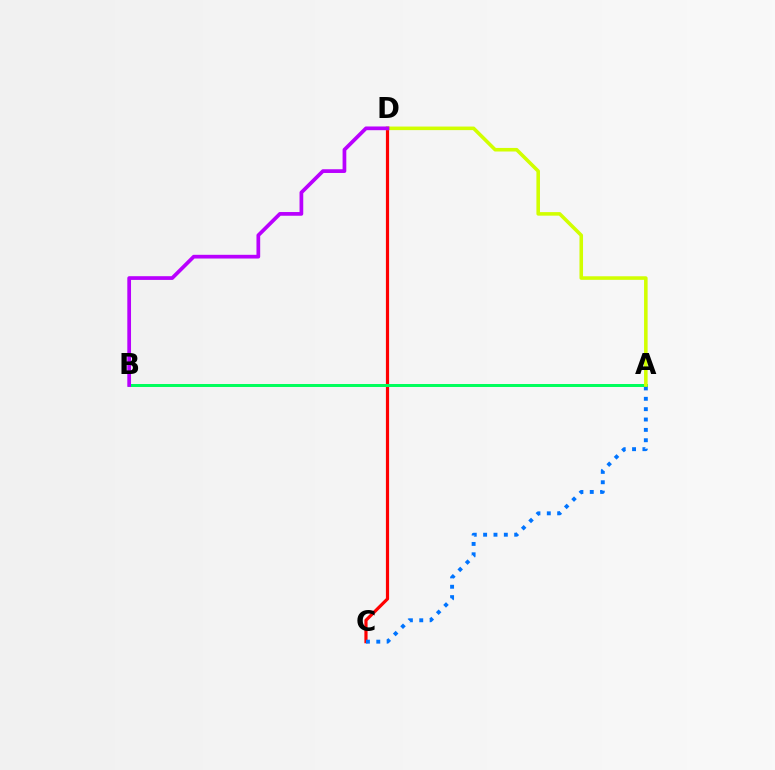{('C', 'D'): [{'color': '#ff0000', 'line_style': 'solid', 'thickness': 2.29}], ('A', 'B'): [{'color': '#00ff5c', 'line_style': 'solid', 'thickness': 2.15}], ('A', 'C'): [{'color': '#0074ff', 'line_style': 'dotted', 'thickness': 2.81}], ('A', 'D'): [{'color': '#d1ff00', 'line_style': 'solid', 'thickness': 2.56}], ('B', 'D'): [{'color': '#b900ff', 'line_style': 'solid', 'thickness': 2.68}]}